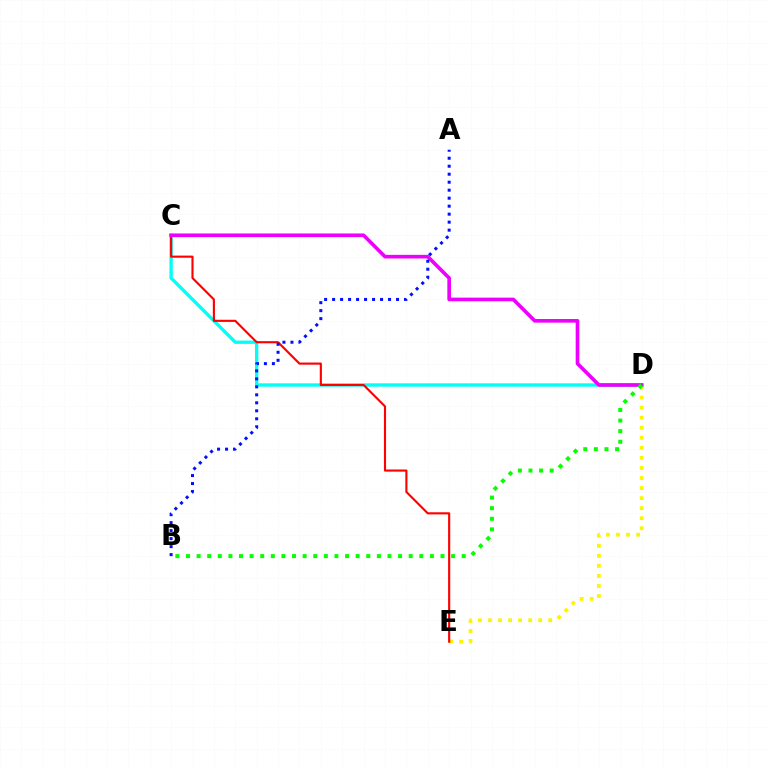{('C', 'D'): [{'color': '#00fff6', 'line_style': 'solid', 'thickness': 2.39}, {'color': '#ee00ff', 'line_style': 'solid', 'thickness': 2.61}], ('D', 'E'): [{'color': '#fcf500', 'line_style': 'dotted', 'thickness': 2.73}], ('C', 'E'): [{'color': '#ff0000', 'line_style': 'solid', 'thickness': 1.53}], ('A', 'B'): [{'color': '#0010ff', 'line_style': 'dotted', 'thickness': 2.17}], ('B', 'D'): [{'color': '#08ff00', 'line_style': 'dotted', 'thickness': 2.88}]}